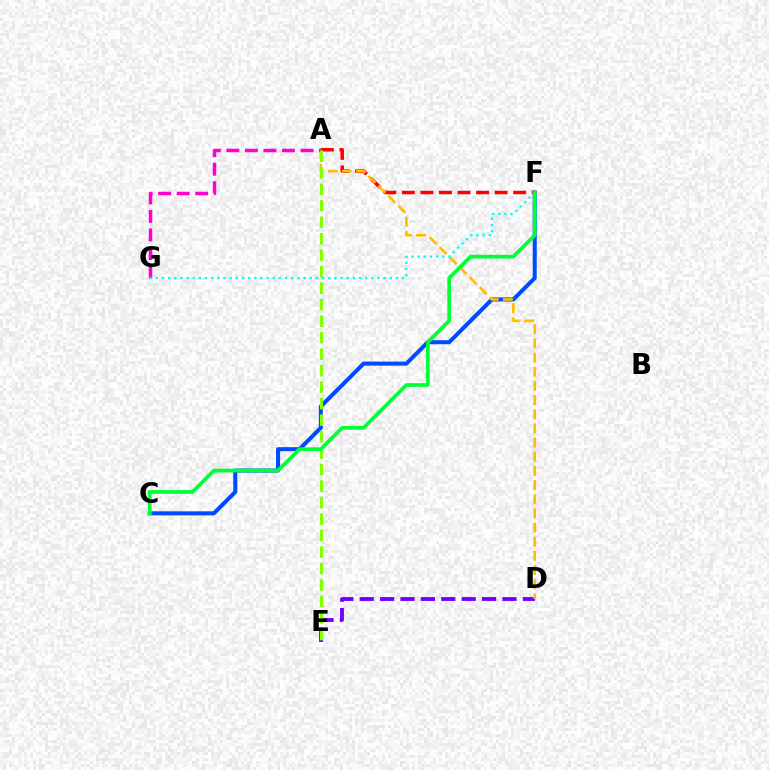{('D', 'E'): [{'color': '#7200ff', 'line_style': 'dashed', 'thickness': 2.77}], ('C', 'F'): [{'color': '#004bff', 'line_style': 'solid', 'thickness': 2.91}, {'color': '#00ff39', 'line_style': 'solid', 'thickness': 2.68}], ('A', 'F'): [{'color': '#ff0000', 'line_style': 'dashed', 'thickness': 2.52}], ('A', 'D'): [{'color': '#ffbd00', 'line_style': 'dashed', 'thickness': 1.92}], ('A', 'G'): [{'color': '#ff00cf', 'line_style': 'dashed', 'thickness': 2.52}], ('A', 'E'): [{'color': '#84ff00', 'line_style': 'dashed', 'thickness': 2.24}], ('F', 'G'): [{'color': '#00fff6', 'line_style': 'dotted', 'thickness': 1.67}]}